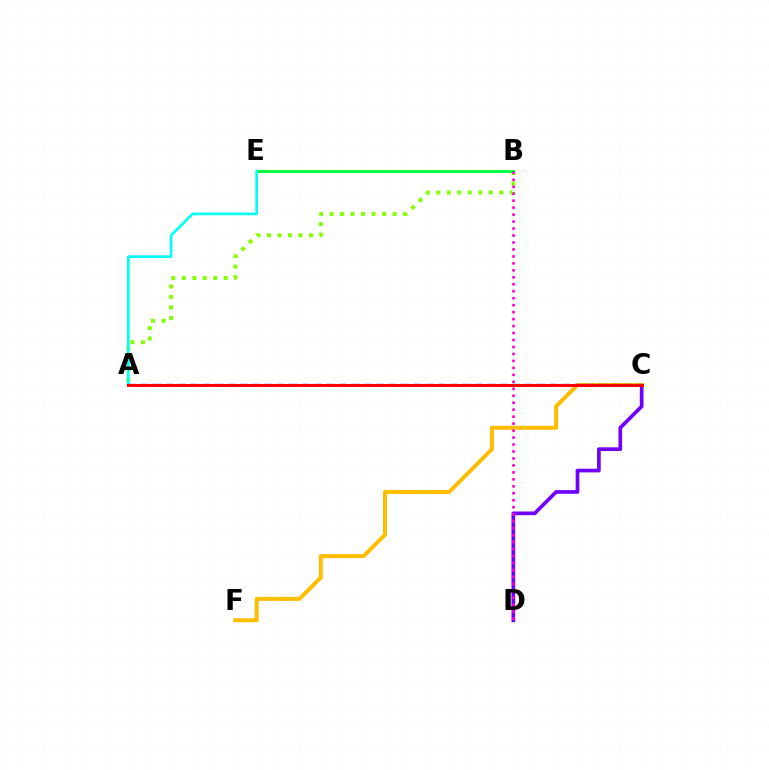{('A', 'B'): [{'color': '#84ff00', 'line_style': 'dotted', 'thickness': 2.85}], ('C', 'D'): [{'color': '#7200ff', 'line_style': 'solid', 'thickness': 2.66}], ('B', 'E'): [{'color': '#00ff39', 'line_style': 'solid', 'thickness': 2.06}], ('C', 'F'): [{'color': '#ffbd00', 'line_style': 'solid', 'thickness': 2.87}], ('A', 'E'): [{'color': '#00fff6', 'line_style': 'solid', 'thickness': 1.94}], ('B', 'D'): [{'color': '#ff00cf', 'line_style': 'dotted', 'thickness': 1.89}], ('A', 'C'): [{'color': '#004bff', 'line_style': 'dashed', 'thickness': 1.68}, {'color': '#ff0000', 'line_style': 'solid', 'thickness': 2.14}]}